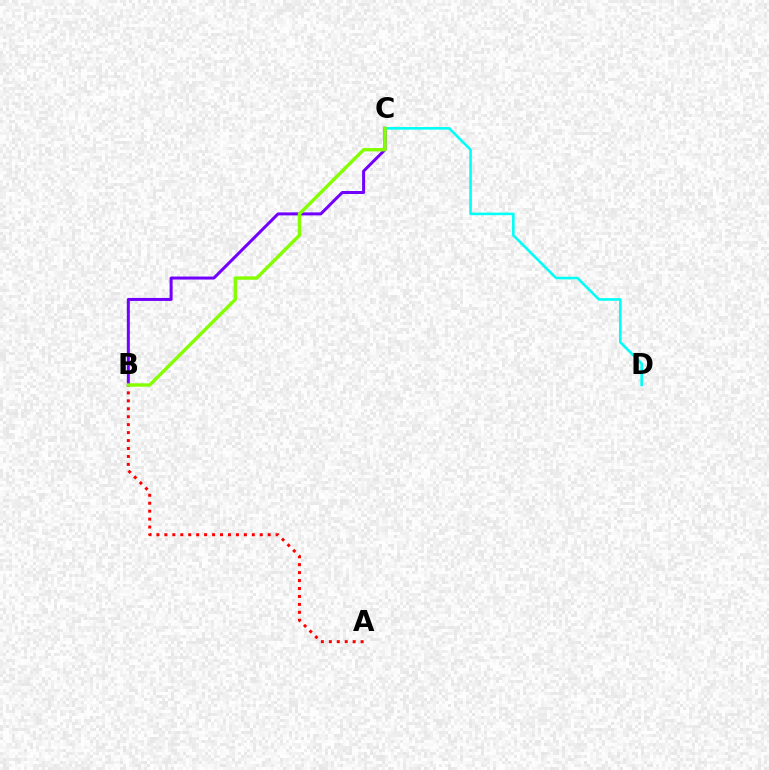{('B', 'C'): [{'color': '#7200ff', 'line_style': 'solid', 'thickness': 2.16}, {'color': '#84ff00', 'line_style': 'solid', 'thickness': 2.44}], ('C', 'D'): [{'color': '#00fff6', 'line_style': 'solid', 'thickness': 1.87}], ('A', 'B'): [{'color': '#ff0000', 'line_style': 'dotted', 'thickness': 2.16}]}